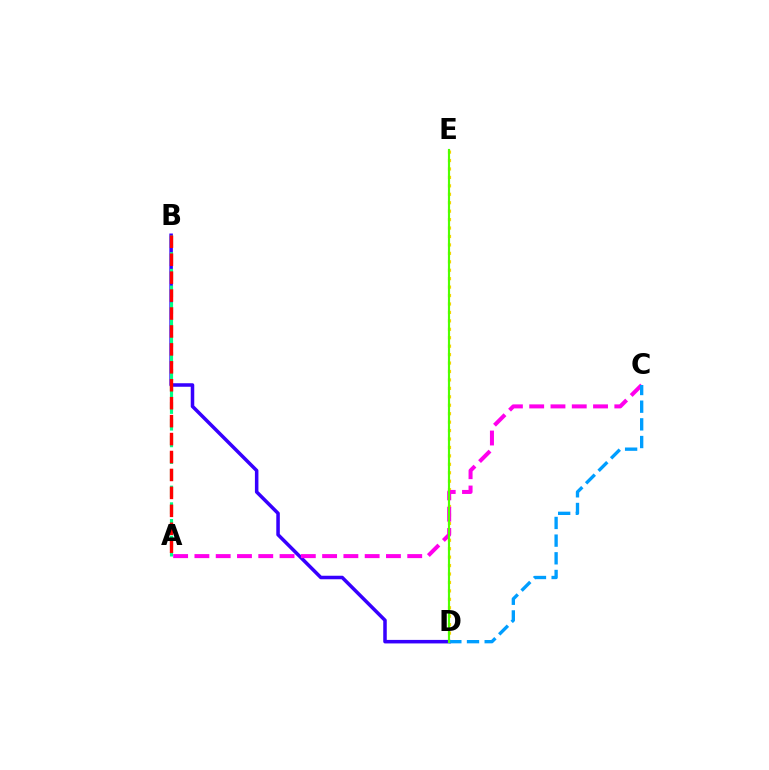{('D', 'E'): [{'color': '#ffd500', 'line_style': 'dotted', 'thickness': 2.29}, {'color': '#4fff00', 'line_style': 'solid', 'thickness': 1.55}], ('B', 'D'): [{'color': '#3700ff', 'line_style': 'solid', 'thickness': 2.54}], ('A', 'C'): [{'color': '#ff00ed', 'line_style': 'dashed', 'thickness': 2.89}], ('C', 'D'): [{'color': '#009eff', 'line_style': 'dashed', 'thickness': 2.4}], ('A', 'B'): [{'color': '#00ff86', 'line_style': 'dashed', 'thickness': 2.27}, {'color': '#ff0000', 'line_style': 'dashed', 'thickness': 2.44}]}